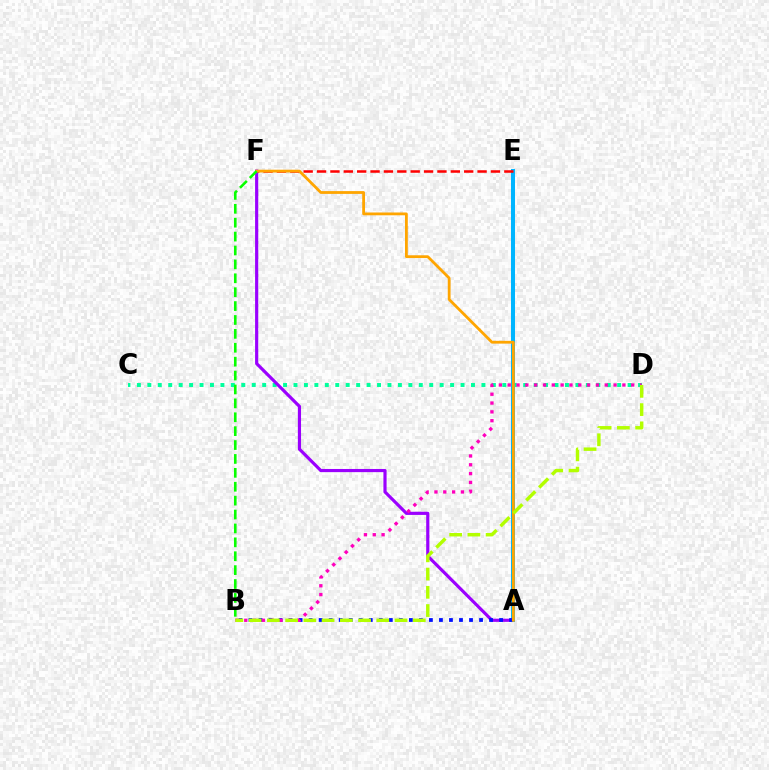{('C', 'D'): [{'color': '#00ff9d', 'line_style': 'dotted', 'thickness': 2.84}], ('A', 'F'): [{'color': '#9b00ff', 'line_style': 'solid', 'thickness': 2.28}, {'color': '#ffa500', 'line_style': 'solid', 'thickness': 2.01}], ('A', 'E'): [{'color': '#00b5ff', 'line_style': 'solid', 'thickness': 2.9}], ('E', 'F'): [{'color': '#ff0000', 'line_style': 'dashed', 'thickness': 1.82}], ('A', 'B'): [{'color': '#0010ff', 'line_style': 'dotted', 'thickness': 2.72}], ('B', 'D'): [{'color': '#ff00bd', 'line_style': 'dotted', 'thickness': 2.4}, {'color': '#b3ff00', 'line_style': 'dashed', 'thickness': 2.48}], ('B', 'F'): [{'color': '#08ff00', 'line_style': 'dashed', 'thickness': 1.89}]}